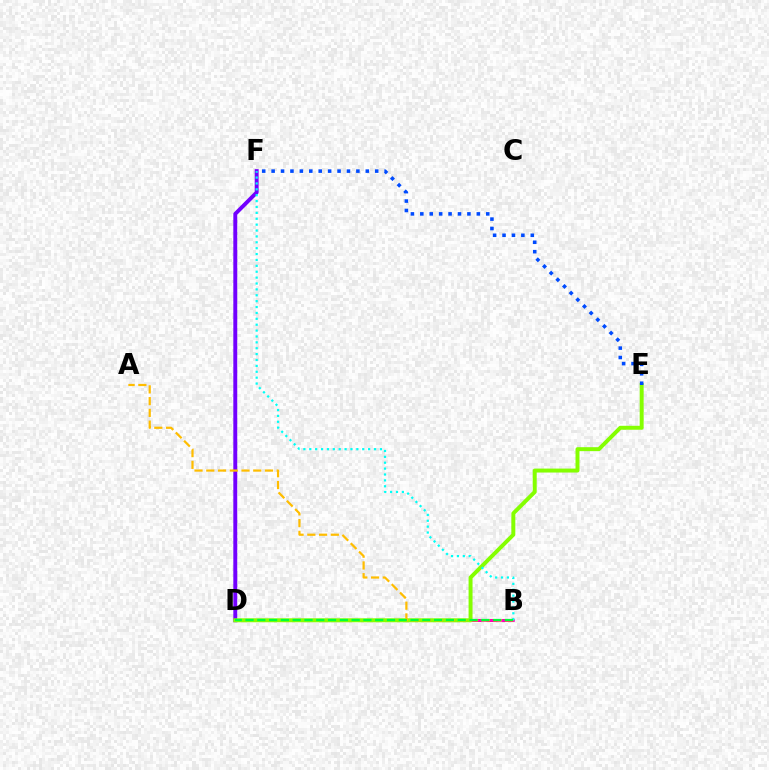{('B', 'D'): [{'color': '#ff0000', 'line_style': 'dashed', 'thickness': 2.18}, {'color': '#ff00cf', 'line_style': 'solid', 'thickness': 1.9}, {'color': '#00ff39', 'line_style': 'dashed', 'thickness': 1.6}], ('D', 'F'): [{'color': '#7200ff', 'line_style': 'solid', 'thickness': 2.82}], ('D', 'E'): [{'color': '#84ff00', 'line_style': 'solid', 'thickness': 2.85}], ('A', 'B'): [{'color': '#ffbd00', 'line_style': 'dashed', 'thickness': 1.6}], ('E', 'F'): [{'color': '#004bff', 'line_style': 'dotted', 'thickness': 2.56}], ('B', 'F'): [{'color': '#00fff6', 'line_style': 'dotted', 'thickness': 1.6}]}